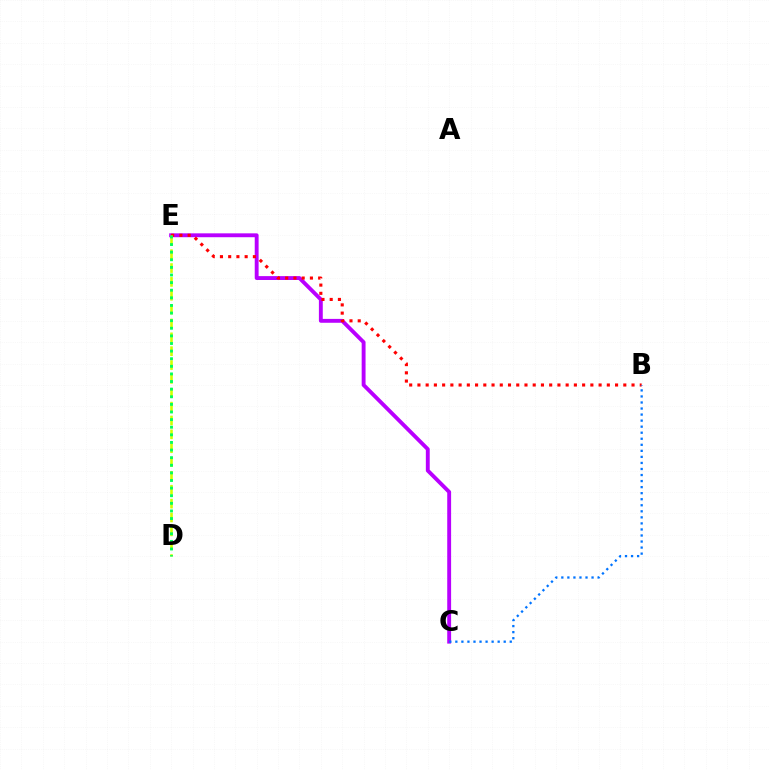{('C', 'E'): [{'color': '#b900ff', 'line_style': 'solid', 'thickness': 2.79}], ('B', 'E'): [{'color': '#ff0000', 'line_style': 'dotted', 'thickness': 2.24}], ('D', 'E'): [{'color': '#d1ff00', 'line_style': 'dashed', 'thickness': 1.88}, {'color': '#00ff5c', 'line_style': 'dotted', 'thickness': 2.07}], ('B', 'C'): [{'color': '#0074ff', 'line_style': 'dotted', 'thickness': 1.64}]}